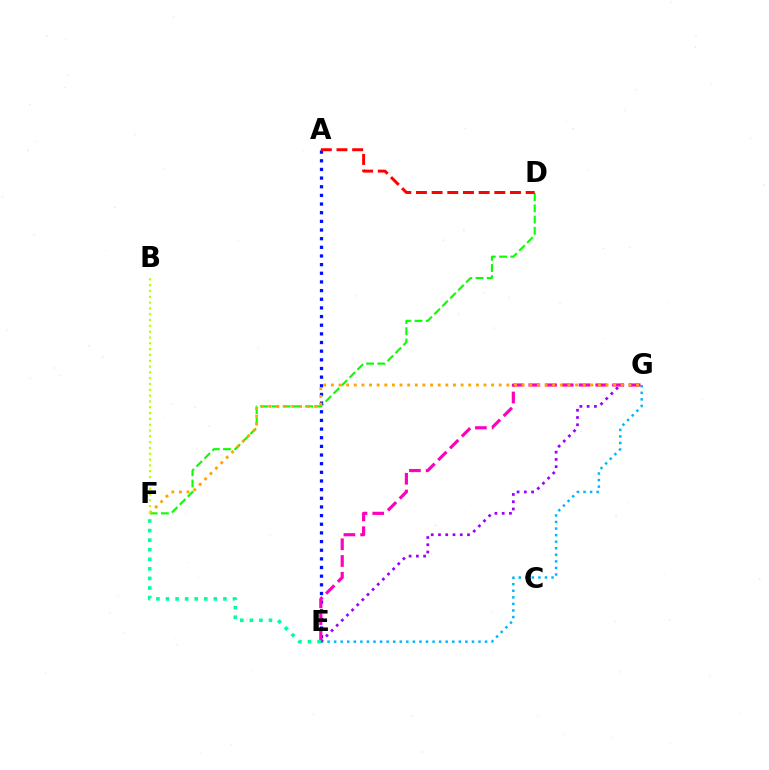{('D', 'F'): [{'color': '#08ff00', 'line_style': 'dashed', 'thickness': 1.53}], ('A', 'E'): [{'color': '#0010ff', 'line_style': 'dotted', 'thickness': 2.35}], ('E', 'G'): [{'color': '#00b5ff', 'line_style': 'dotted', 'thickness': 1.78}, {'color': '#9b00ff', 'line_style': 'dotted', 'thickness': 1.97}, {'color': '#ff00bd', 'line_style': 'dashed', 'thickness': 2.27}], ('F', 'G'): [{'color': '#ffa500', 'line_style': 'dotted', 'thickness': 2.07}], ('B', 'F'): [{'color': '#b3ff00', 'line_style': 'dotted', 'thickness': 1.58}], ('E', 'F'): [{'color': '#00ff9d', 'line_style': 'dotted', 'thickness': 2.6}], ('A', 'D'): [{'color': '#ff0000', 'line_style': 'dashed', 'thickness': 2.13}]}